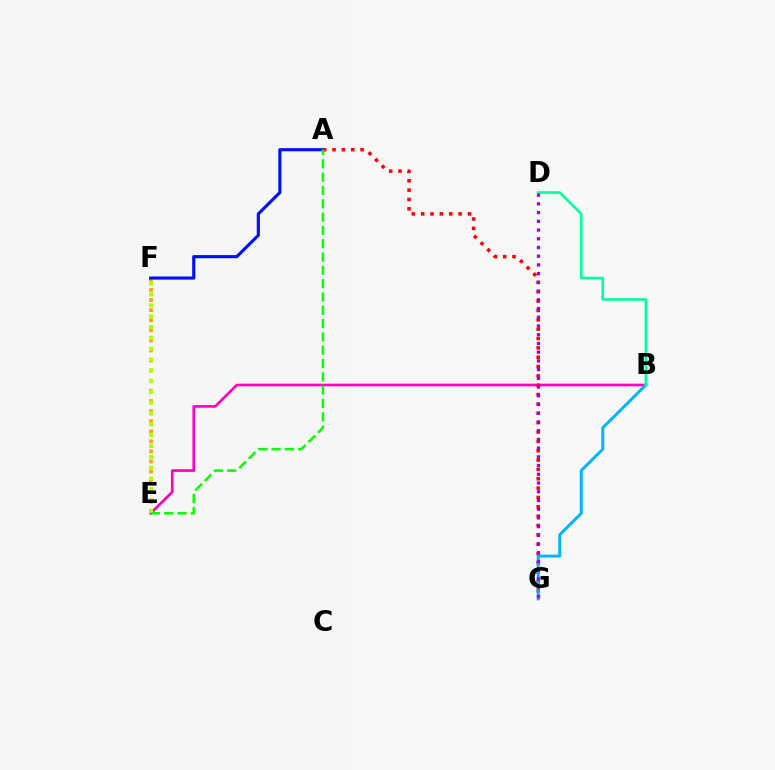{('B', 'E'): [{'color': '#ff00bd', 'line_style': 'solid', 'thickness': 1.9}], ('E', 'F'): [{'color': '#ffa500', 'line_style': 'dotted', 'thickness': 2.74}, {'color': '#b3ff00', 'line_style': 'dotted', 'thickness': 2.94}], ('A', 'F'): [{'color': '#0010ff', 'line_style': 'solid', 'thickness': 2.26}], ('A', 'G'): [{'color': '#ff0000', 'line_style': 'dotted', 'thickness': 2.54}], ('B', 'G'): [{'color': '#00b5ff', 'line_style': 'solid', 'thickness': 2.13}], ('A', 'E'): [{'color': '#08ff00', 'line_style': 'dashed', 'thickness': 1.81}], ('B', 'D'): [{'color': '#00ff9d', 'line_style': 'solid', 'thickness': 1.88}], ('D', 'G'): [{'color': '#9b00ff', 'line_style': 'dotted', 'thickness': 2.37}]}